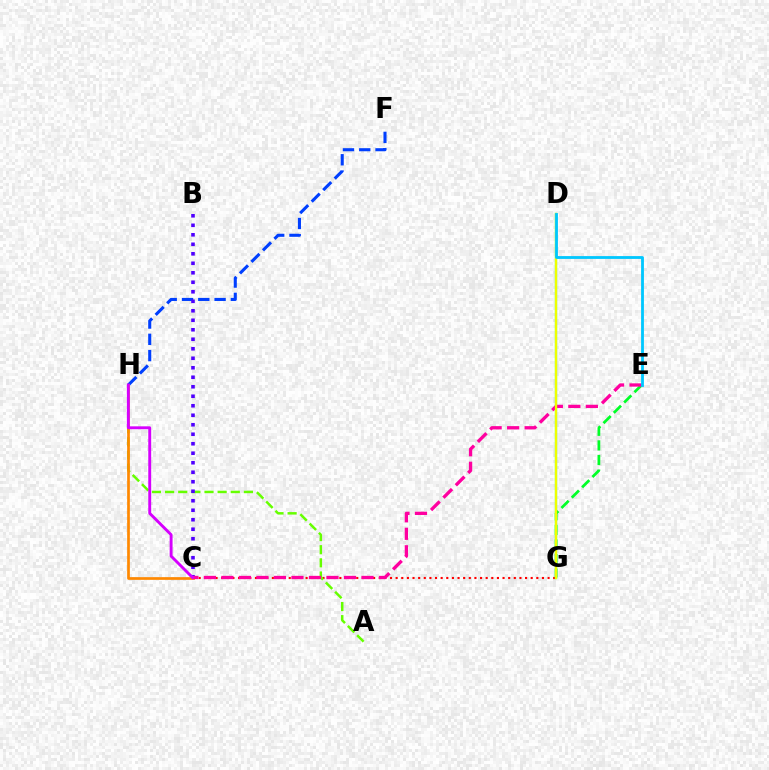{('C', 'G'): [{'color': '#ff0000', 'line_style': 'dotted', 'thickness': 1.53}], ('D', 'G'): [{'color': '#00ffaf', 'line_style': 'solid', 'thickness': 1.6}, {'color': '#eeff00', 'line_style': 'solid', 'thickness': 1.67}], ('F', 'H'): [{'color': '#003fff', 'line_style': 'dashed', 'thickness': 2.21}], ('A', 'H'): [{'color': '#66ff00', 'line_style': 'dashed', 'thickness': 1.78}], ('B', 'C'): [{'color': '#4f00ff', 'line_style': 'dotted', 'thickness': 2.58}], ('E', 'G'): [{'color': '#00ff27', 'line_style': 'dashed', 'thickness': 1.98}], ('C', 'H'): [{'color': '#ff8800', 'line_style': 'solid', 'thickness': 1.94}, {'color': '#d600ff', 'line_style': 'solid', 'thickness': 2.09}], ('C', 'E'): [{'color': '#ff00a0', 'line_style': 'dashed', 'thickness': 2.38}], ('D', 'E'): [{'color': '#00c7ff', 'line_style': 'solid', 'thickness': 2.02}]}